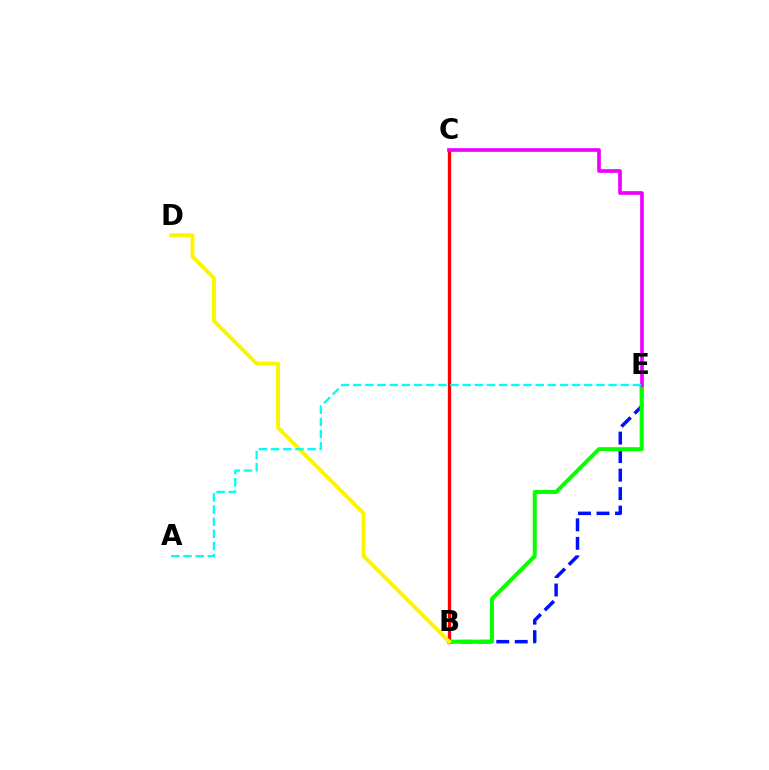{('B', 'E'): [{'color': '#0010ff', 'line_style': 'dashed', 'thickness': 2.51}, {'color': '#08ff00', 'line_style': 'solid', 'thickness': 2.88}], ('B', 'C'): [{'color': '#ff0000', 'line_style': 'solid', 'thickness': 2.39}], ('B', 'D'): [{'color': '#fcf500', 'line_style': 'solid', 'thickness': 2.78}], ('C', 'E'): [{'color': '#ee00ff', 'line_style': 'solid', 'thickness': 2.63}], ('A', 'E'): [{'color': '#00fff6', 'line_style': 'dashed', 'thickness': 1.65}]}